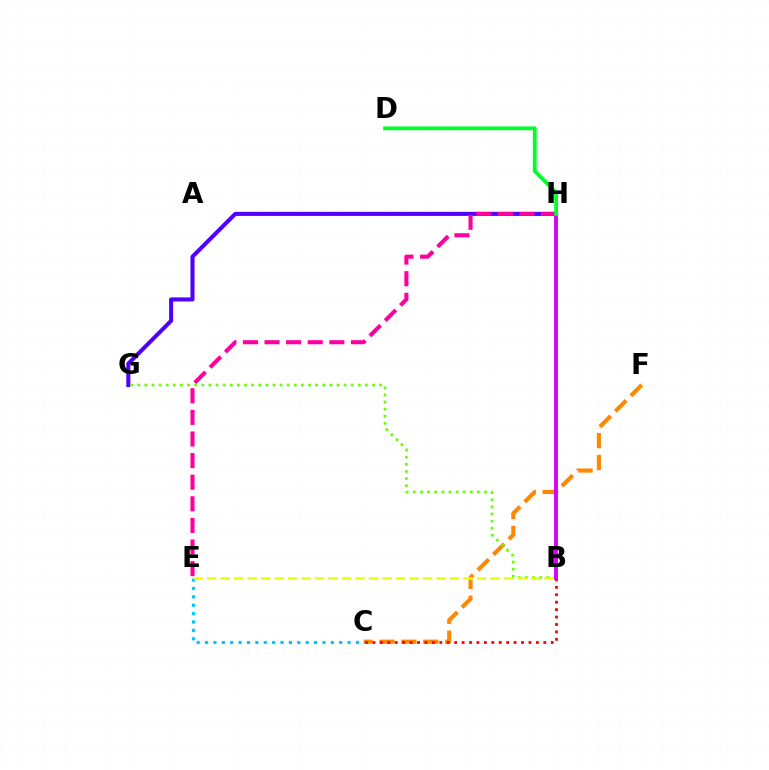{('C', 'F'): [{'color': '#ff8800', 'line_style': 'dashed', 'thickness': 2.97}], ('B', 'H'): [{'color': '#003fff', 'line_style': 'solid', 'thickness': 1.5}, {'color': '#00ffaf', 'line_style': 'dashed', 'thickness': 1.61}, {'color': '#d600ff', 'line_style': 'solid', 'thickness': 2.8}], ('G', 'H'): [{'color': '#4f00ff', 'line_style': 'solid', 'thickness': 2.92}], ('B', 'G'): [{'color': '#66ff00', 'line_style': 'dotted', 'thickness': 1.93}], ('B', 'C'): [{'color': '#ff0000', 'line_style': 'dotted', 'thickness': 2.02}], ('C', 'E'): [{'color': '#00c7ff', 'line_style': 'dotted', 'thickness': 2.28}], ('B', 'E'): [{'color': '#eeff00', 'line_style': 'dashed', 'thickness': 1.83}], ('E', 'H'): [{'color': '#ff00a0', 'line_style': 'dashed', 'thickness': 2.94}], ('D', 'H'): [{'color': '#00ff27', 'line_style': 'solid', 'thickness': 2.73}]}